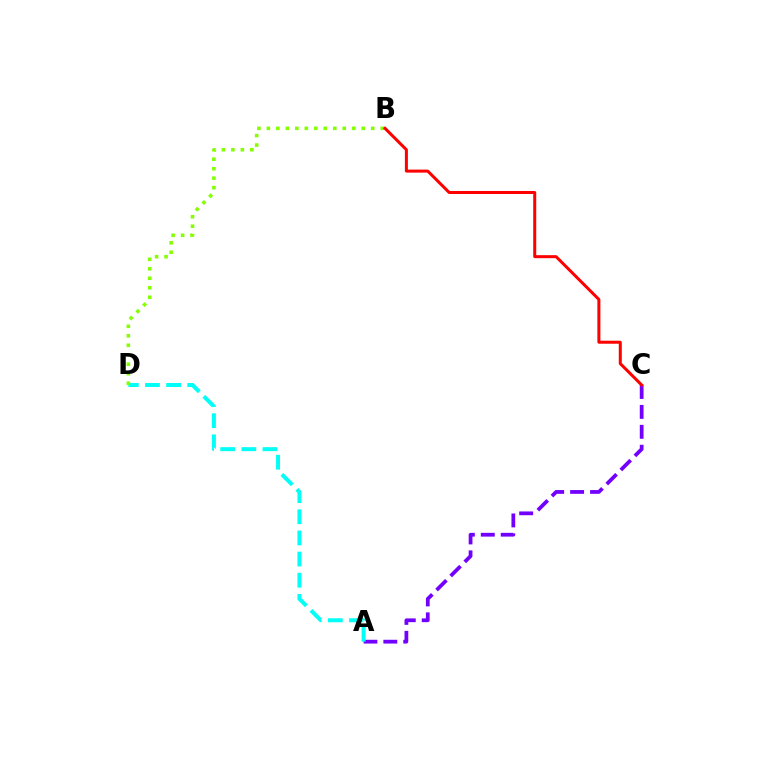{('A', 'C'): [{'color': '#7200ff', 'line_style': 'dashed', 'thickness': 2.71}], ('A', 'D'): [{'color': '#00fff6', 'line_style': 'dashed', 'thickness': 2.87}], ('B', 'D'): [{'color': '#84ff00', 'line_style': 'dotted', 'thickness': 2.58}], ('B', 'C'): [{'color': '#ff0000', 'line_style': 'solid', 'thickness': 2.17}]}